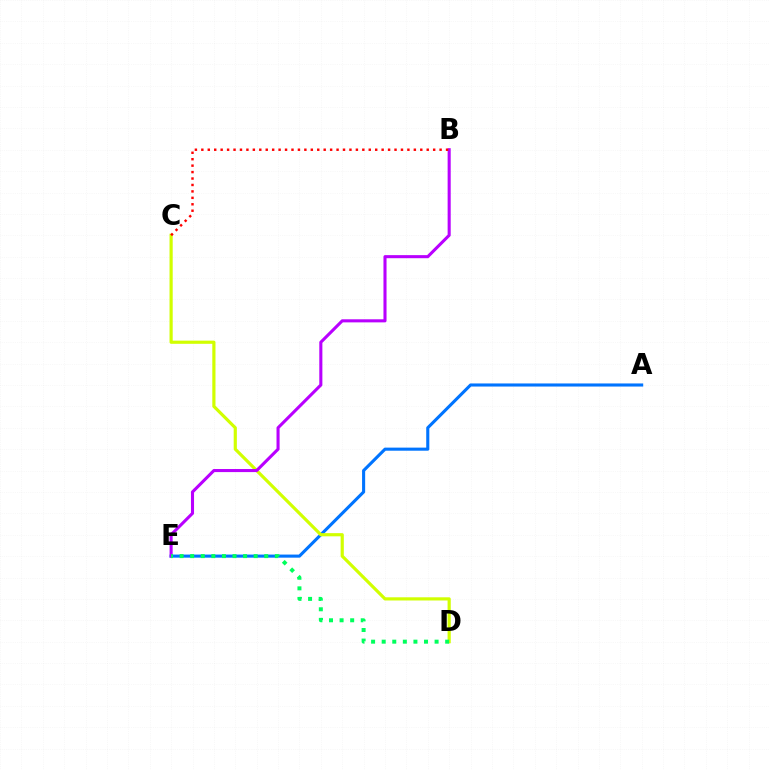{('A', 'E'): [{'color': '#0074ff', 'line_style': 'solid', 'thickness': 2.23}], ('C', 'D'): [{'color': '#d1ff00', 'line_style': 'solid', 'thickness': 2.29}], ('B', 'E'): [{'color': '#b900ff', 'line_style': 'solid', 'thickness': 2.22}], ('D', 'E'): [{'color': '#00ff5c', 'line_style': 'dotted', 'thickness': 2.87}], ('B', 'C'): [{'color': '#ff0000', 'line_style': 'dotted', 'thickness': 1.75}]}